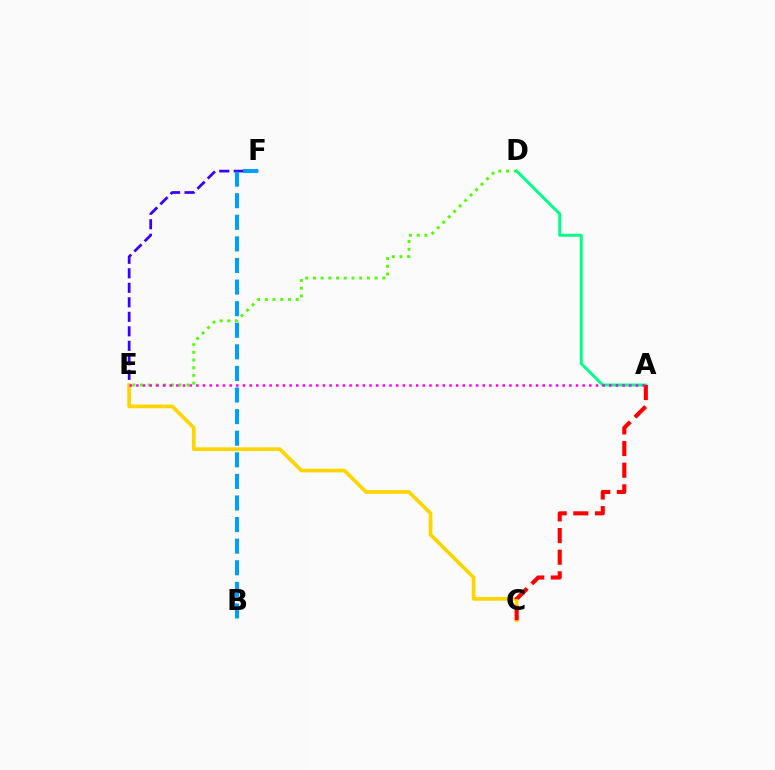{('D', 'E'): [{'color': '#4fff00', 'line_style': 'dotted', 'thickness': 2.1}], ('E', 'F'): [{'color': '#3700ff', 'line_style': 'dashed', 'thickness': 1.97}], ('C', 'E'): [{'color': '#ffd500', 'line_style': 'solid', 'thickness': 2.66}], ('A', 'D'): [{'color': '#00ff86', 'line_style': 'solid', 'thickness': 2.12}], ('A', 'C'): [{'color': '#ff0000', 'line_style': 'dashed', 'thickness': 2.94}], ('A', 'E'): [{'color': '#ff00ed', 'line_style': 'dotted', 'thickness': 1.81}], ('B', 'F'): [{'color': '#009eff', 'line_style': 'dashed', 'thickness': 2.93}]}